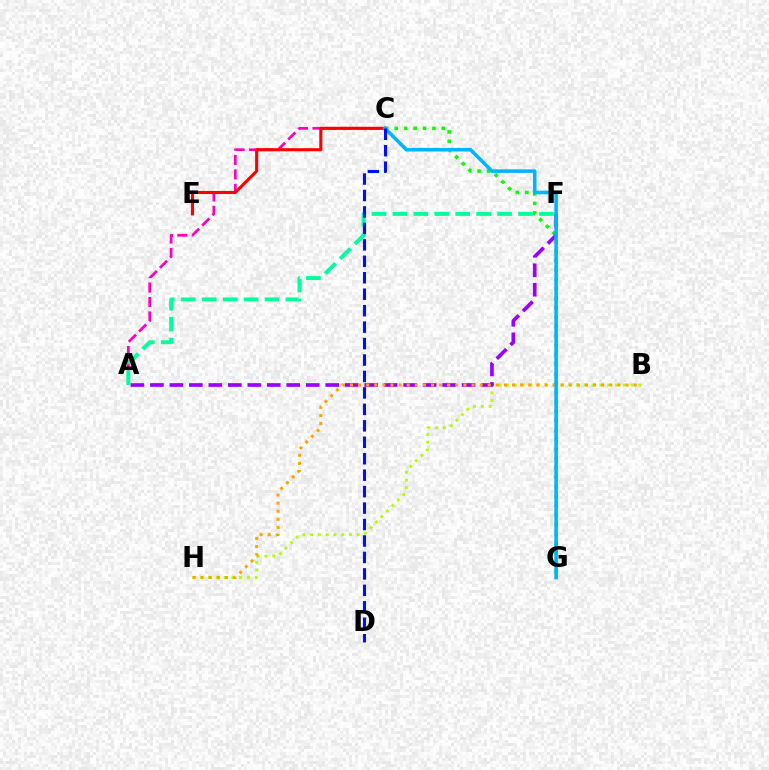{('A', 'C'): [{'color': '#ff00bd', 'line_style': 'dashed', 'thickness': 1.97}], ('C', 'G'): [{'color': '#08ff00', 'line_style': 'dotted', 'thickness': 2.56}, {'color': '#00b5ff', 'line_style': 'solid', 'thickness': 2.57}], ('B', 'H'): [{'color': '#b3ff00', 'line_style': 'dotted', 'thickness': 2.11}, {'color': '#ffa500', 'line_style': 'dotted', 'thickness': 2.2}], ('A', 'F'): [{'color': '#9b00ff', 'line_style': 'dashed', 'thickness': 2.65}, {'color': '#00ff9d', 'line_style': 'dashed', 'thickness': 2.84}], ('C', 'E'): [{'color': '#ff0000', 'line_style': 'solid', 'thickness': 2.23}], ('C', 'D'): [{'color': '#0010ff', 'line_style': 'dashed', 'thickness': 2.23}]}